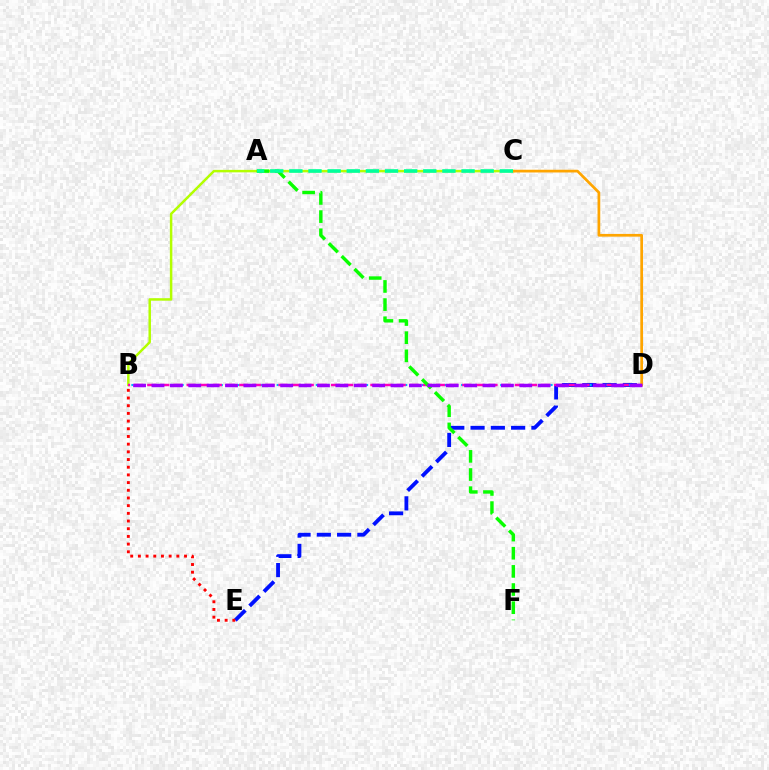{('D', 'E'): [{'color': '#0010ff', 'line_style': 'dashed', 'thickness': 2.76}], ('B', 'D'): [{'color': '#00b5ff', 'line_style': 'dotted', 'thickness': 1.52}, {'color': '#ff00bd', 'line_style': 'dashed', 'thickness': 1.78}, {'color': '#9b00ff', 'line_style': 'dashed', 'thickness': 2.5}], ('B', 'C'): [{'color': '#b3ff00', 'line_style': 'solid', 'thickness': 1.79}], ('C', 'D'): [{'color': '#ffa500', 'line_style': 'solid', 'thickness': 1.96}], ('B', 'E'): [{'color': '#ff0000', 'line_style': 'dotted', 'thickness': 2.09}], ('A', 'F'): [{'color': '#08ff00', 'line_style': 'dashed', 'thickness': 2.47}], ('A', 'C'): [{'color': '#00ff9d', 'line_style': 'dashed', 'thickness': 2.6}]}